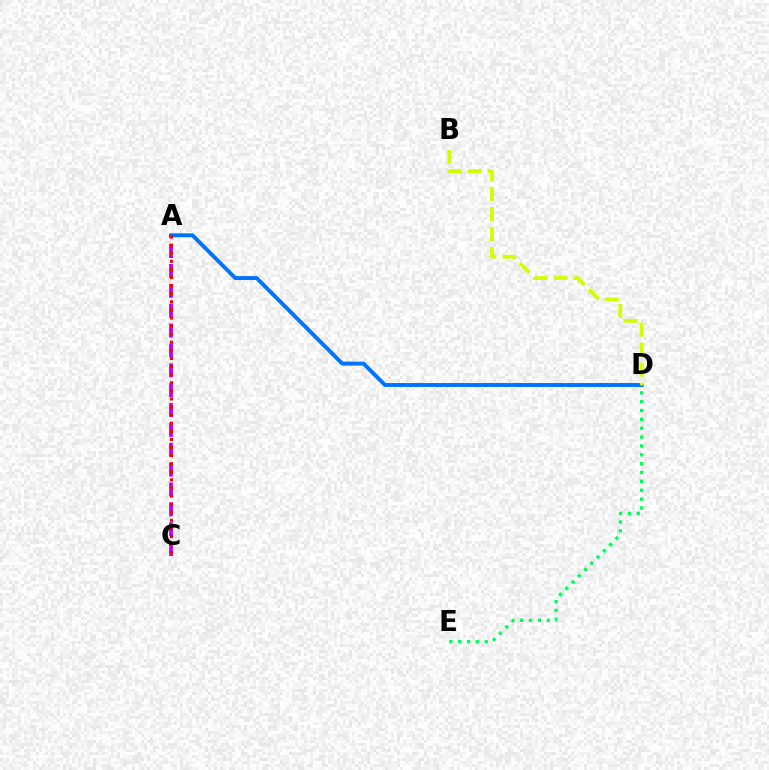{('A', 'D'): [{'color': '#0074ff', 'line_style': 'solid', 'thickness': 2.83}], ('A', 'C'): [{'color': '#b900ff', 'line_style': 'dashed', 'thickness': 2.7}, {'color': '#ff0000', 'line_style': 'dotted', 'thickness': 2.2}], ('B', 'D'): [{'color': '#d1ff00', 'line_style': 'dashed', 'thickness': 2.72}], ('D', 'E'): [{'color': '#00ff5c', 'line_style': 'dotted', 'thickness': 2.41}]}